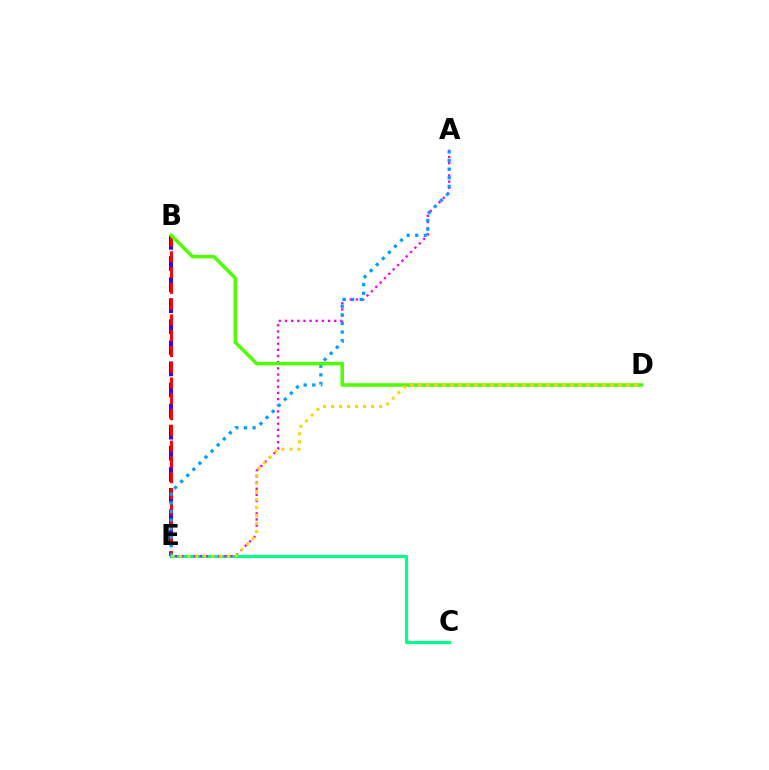{('C', 'E'): [{'color': '#00ff86', 'line_style': 'solid', 'thickness': 2.28}], ('B', 'E'): [{'color': '#3700ff', 'line_style': 'dashed', 'thickness': 2.86}, {'color': '#ff0000', 'line_style': 'dashed', 'thickness': 2.14}], ('A', 'E'): [{'color': '#ff00ed', 'line_style': 'dotted', 'thickness': 1.67}, {'color': '#009eff', 'line_style': 'dotted', 'thickness': 2.34}], ('B', 'D'): [{'color': '#4fff00', 'line_style': 'solid', 'thickness': 2.52}], ('D', 'E'): [{'color': '#ffd500', 'line_style': 'dotted', 'thickness': 2.17}]}